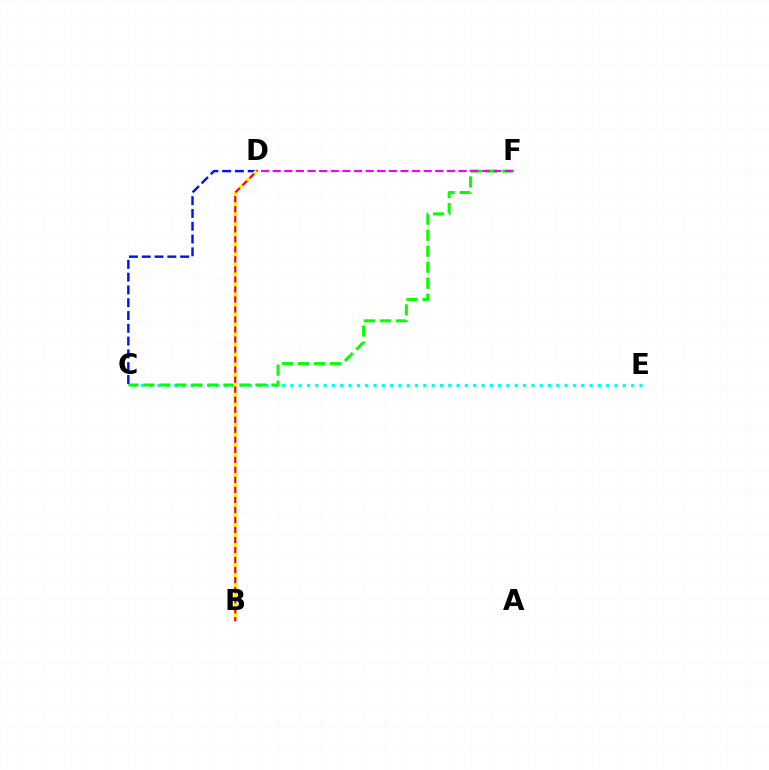{('C', 'E'): [{'color': '#00fff6', 'line_style': 'dotted', 'thickness': 2.26}], ('C', 'F'): [{'color': '#08ff00', 'line_style': 'dashed', 'thickness': 2.17}], ('C', 'D'): [{'color': '#0010ff', 'line_style': 'dashed', 'thickness': 1.74}], ('D', 'F'): [{'color': '#ee00ff', 'line_style': 'dashed', 'thickness': 1.58}], ('B', 'D'): [{'color': '#ff0000', 'line_style': 'solid', 'thickness': 1.59}, {'color': '#fcf500', 'line_style': 'dotted', 'thickness': 2.72}]}